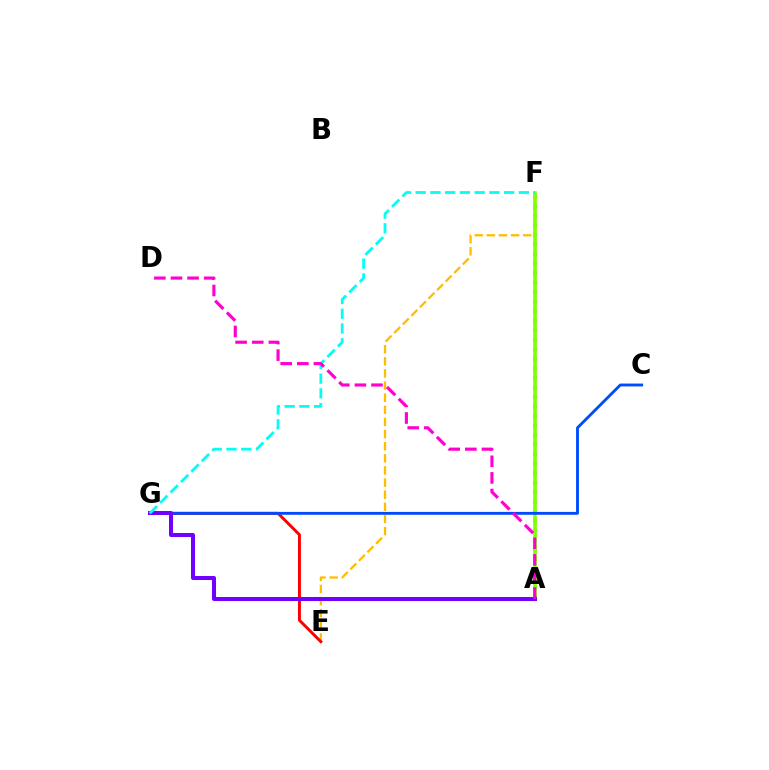{('A', 'F'): [{'color': '#00ff39', 'line_style': 'dotted', 'thickness': 2.59}, {'color': '#84ff00', 'line_style': 'solid', 'thickness': 2.6}], ('E', 'F'): [{'color': '#ffbd00', 'line_style': 'dashed', 'thickness': 1.65}], ('E', 'G'): [{'color': '#ff0000', 'line_style': 'solid', 'thickness': 2.12}], ('C', 'G'): [{'color': '#004bff', 'line_style': 'solid', 'thickness': 2.06}], ('A', 'G'): [{'color': '#7200ff', 'line_style': 'solid', 'thickness': 2.89}], ('F', 'G'): [{'color': '#00fff6', 'line_style': 'dashed', 'thickness': 2.0}], ('A', 'D'): [{'color': '#ff00cf', 'line_style': 'dashed', 'thickness': 2.26}]}